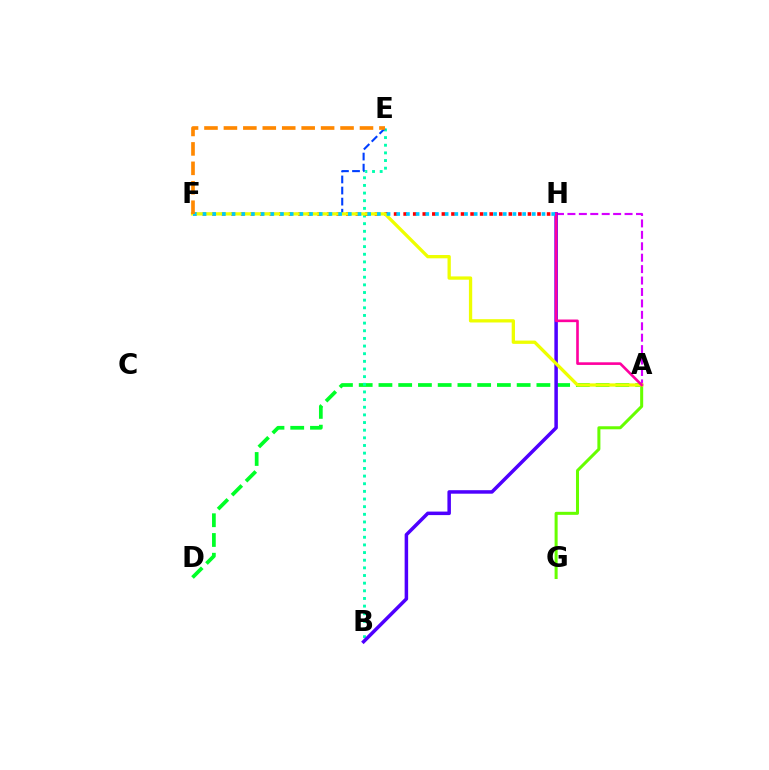{('A', 'D'): [{'color': '#00ff27', 'line_style': 'dashed', 'thickness': 2.68}], ('B', 'E'): [{'color': '#00ffaf', 'line_style': 'dotted', 'thickness': 2.08}], ('E', 'F'): [{'color': '#003fff', 'line_style': 'dashed', 'thickness': 1.5}, {'color': '#ff8800', 'line_style': 'dashed', 'thickness': 2.64}], ('A', 'H'): [{'color': '#d600ff', 'line_style': 'dashed', 'thickness': 1.55}, {'color': '#ff00a0', 'line_style': 'solid', 'thickness': 1.9}], ('B', 'H'): [{'color': '#4f00ff', 'line_style': 'solid', 'thickness': 2.52}], ('A', 'G'): [{'color': '#66ff00', 'line_style': 'solid', 'thickness': 2.18}], ('F', 'H'): [{'color': '#ff0000', 'line_style': 'dotted', 'thickness': 2.6}, {'color': '#00c7ff', 'line_style': 'dotted', 'thickness': 2.63}], ('A', 'F'): [{'color': '#eeff00', 'line_style': 'solid', 'thickness': 2.38}]}